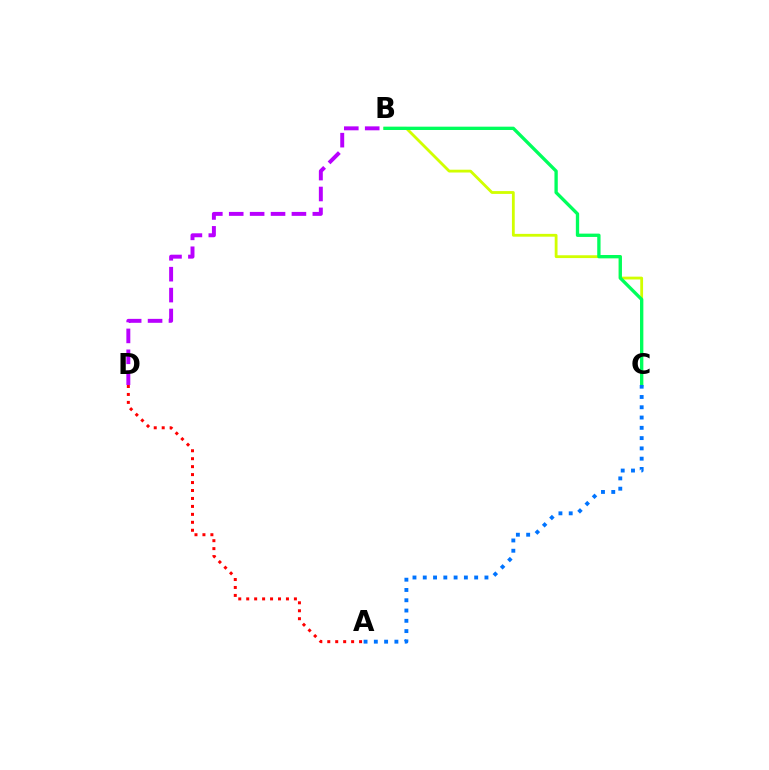{('A', 'D'): [{'color': '#ff0000', 'line_style': 'dotted', 'thickness': 2.16}], ('B', 'D'): [{'color': '#b900ff', 'line_style': 'dashed', 'thickness': 2.84}], ('B', 'C'): [{'color': '#d1ff00', 'line_style': 'solid', 'thickness': 2.02}, {'color': '#00ff5c', 'line_style': 'solid', 'thickness': 2.39}], ('A', 'C'): [{'color': '#0074ff', 'line_style': 'dotted', 'thickness': 2.79}]}